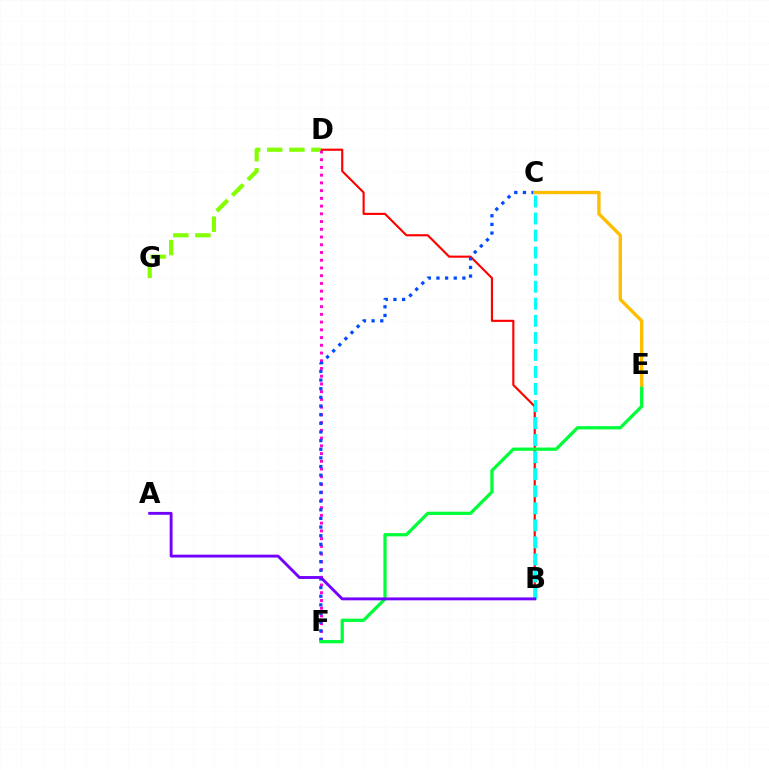{('B', 'D'): [{'color': '#ff0000', 'line_style': 'solid', 'thickness': 1.54}], ('D', 'G'): [{'color': '#84ff00', 'line_style': 'dashed', 'thickness': 3.0}], ('D', 'F'): [{'color': '#ff00cf', 'line_style': 'dotted', 'thickness': 2.1}], ('C', 'F'): [{'color': '#004bff', 'line_style': 'dotted', 'thickness': 2.35}], ('B', 'C'): [{'color': '#00fff6', 'line_style': 'dashed', 'thickness': 2.32}], ('E', 'F'): [{'color': '#00ff39', 'line_style': 'solid', 'thickness': 2.34}], ('C', 'E'): [{'color': '#ffbd00', 'line_style': 'solid', 'thickness': 2.41}], ('A', 'B'): [{'color': '#7200ff', 'line_style': 'solid', 'thickness': 2.07}]}